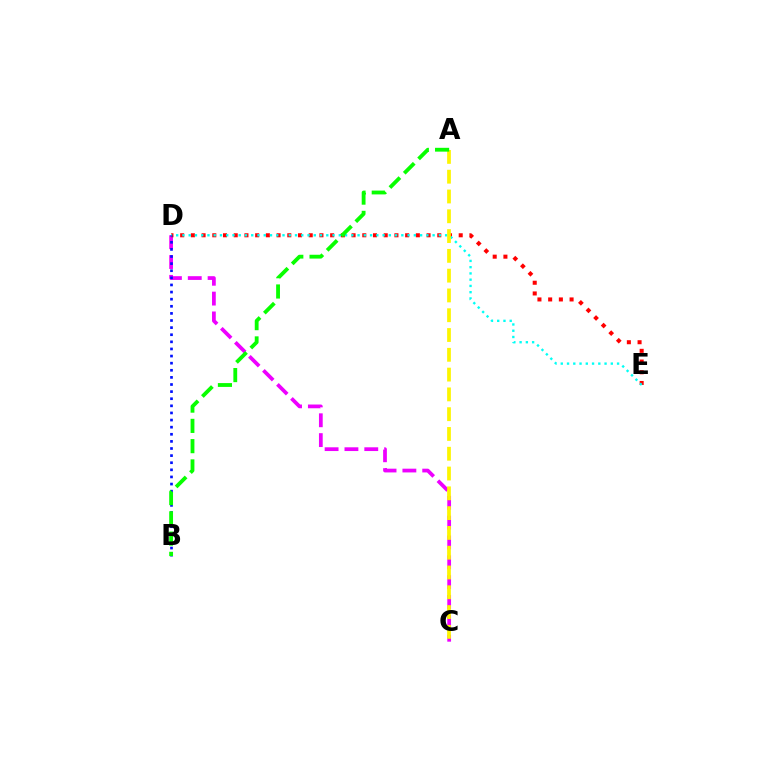{('C', 'D'): [{'color': '#ee00ff', 'line_style': 'dashed', 'thickness': 2.69}], ('D', 'E'): [{'color': '#ff0000', 'line_style': 'dotted', 'thickness': 2.91}, {'color': '#00fff6', 'line_style': 'dotted', 'thickness': 1.7}], ('B', 'D'): [{'color': '#0010ff', 'line_style': 'dotted', 'thickness': 1.93}], ('A', 'C'): [{'color': '#fcf500', 'line_style': 'dashed', 'thickness': 2.69}], ('A', 'B'): [{'color': '#08ff00', 'line_style': 'dashed', 'thickness': 2.75}]}